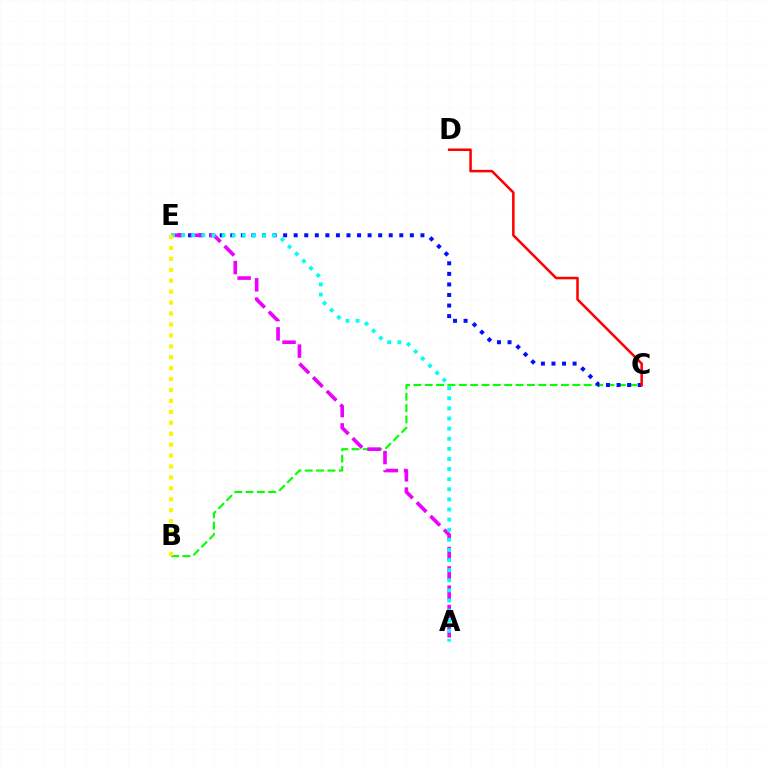{('B', 'C'): [{'color': '#08ff00', 'line_style': 'dashed', 'thickness': 1.54}], ('C', 'E'): [{'color': '#0010ff', 'line_style': 'dotted', 'thickness': 2.87}], ('A', 'E'): [{'color': '#ee00ff', 'line_style': 'dashed', 'thickness': 2.62}, {'color': '#00fff6', 'line_style': 'dotted', 'thickness': 2.75}], ('B', 'E'): [{'color': '#fcf500', 'line_style': 'dotted', 'thickness': 2.97}], ('C', 'D'): [{'color': '#ff0000', 'line_style': 'solid', 'thickness': 1.82}]}